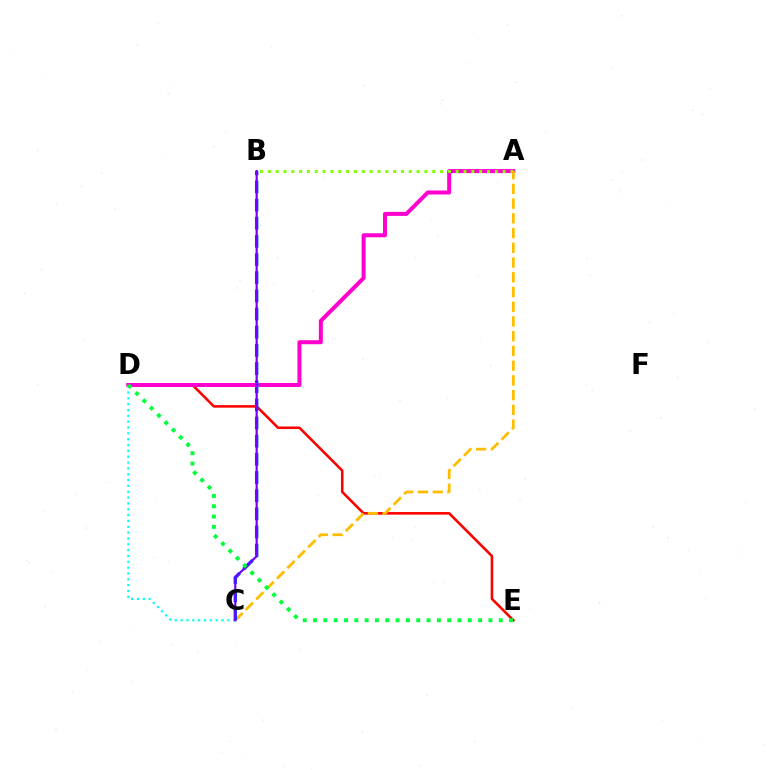{('D', 'E'): [{'color': '#ff0000', 'line_style': 'solid', 'thickness': 1.85}, {'color': '#00ff39', 'line_style': 'dotted', 'thickness': 2.8}], ('A', 'D'): [{'color': '#ff00cf', 'line_style': 'solid', 'thickness': 2.89}], ('A', 'B'): [{'color': '#84ff00', 'line_style': 'dotted', 'thickness': 2.13}], ('C', 'D'): [{'color': '#00fff6', 'line_style': 'dotted', 'thickness': 1.59}], ('A', 'C'): [{'color': '#ffbd00', 'line_style': 'dashed', 'thickness': 2.0}], ('B', 'C'): [{'color': '#004bff', 'line_style': 'dashed', 'thickness': 2.47}, {'color': '#7200ff', 'line_style': 'solid', 'thickness': 1.58}]}